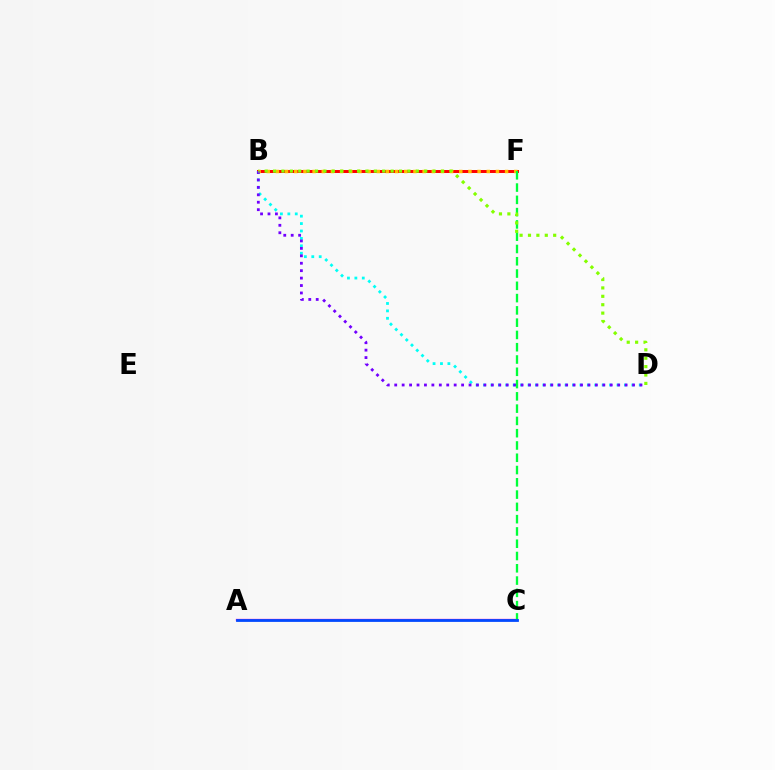{('A', 'C'): [{'color': '#ff00cf', 'line_style': 'solid', 'thickness': 1.66}, {'color': '#004bff', 'line_style': 'solid', 'thickness': 2.0}], ('B', 'F'): [{'color': '#ff0000', 'line_style': 'solid', 'thickness': 2.14}, {'color': '#ffbd00', 'line_style': 'dotted', 'thickness': 2.49}], ('B', 'D'): [{'color': '#00fff6', 'line_style': 'dotted', 'thickness': 2.01}, {'color': '#7200ff', 'line_style': 'dotted', 'thickness': 2.02}, {'color': '#84ff00', 'line_style': 'dotted', 'thickness': 2.28}], ('C', 'F'): [{'color': '#00ff39', 'line_style': 'dashed', 'thickness': 1.67}]}